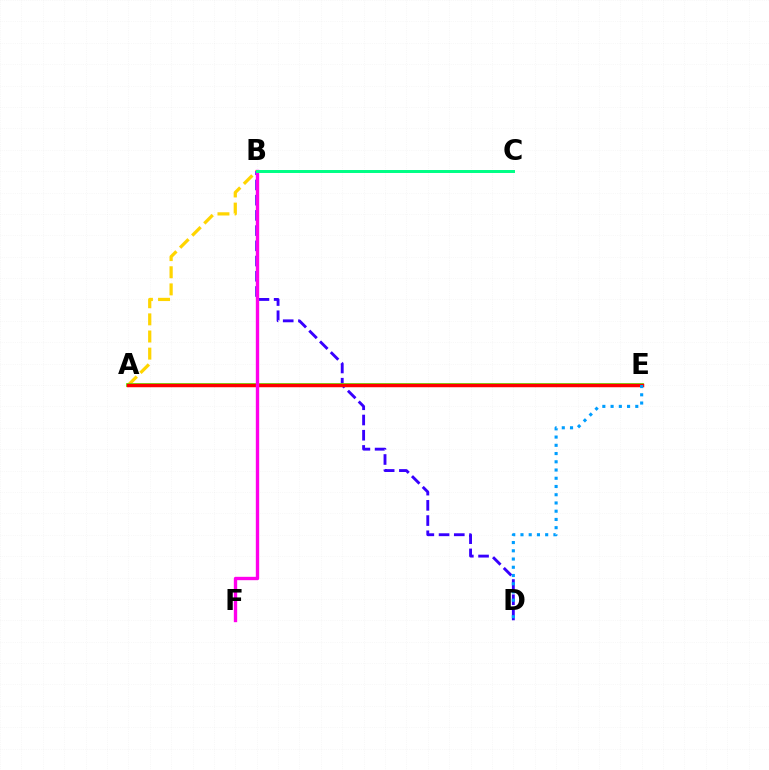{('A', 'B'): [{'color': '#ffd500', 'line_style': 'dashed', 'thickness': 2.33}], ('B', 'D'): [{'color': '#3700ff', 'line_style': 'dashed', 'thickness': 2.07}], ('A', 'E'): [{'color': '#4fff00', 'line_style': 'solid', 'thickness': 2.7}, {'color': '#ff0000', 'line_style': 'solid', 'thickness': 2.51}], ('B', 'F'): [{'color': '#ff00ed', 'line_style': 'solid', 'thickness': 2.42}], ('B', 'C'): [{'color': '#00ff86', 'line_style': 'solid', 'thickness': 2.14}], ('D', 'E'): [{'color': '#009eff', 'line_style': 'dotted', 'thickness': 2.24}]}